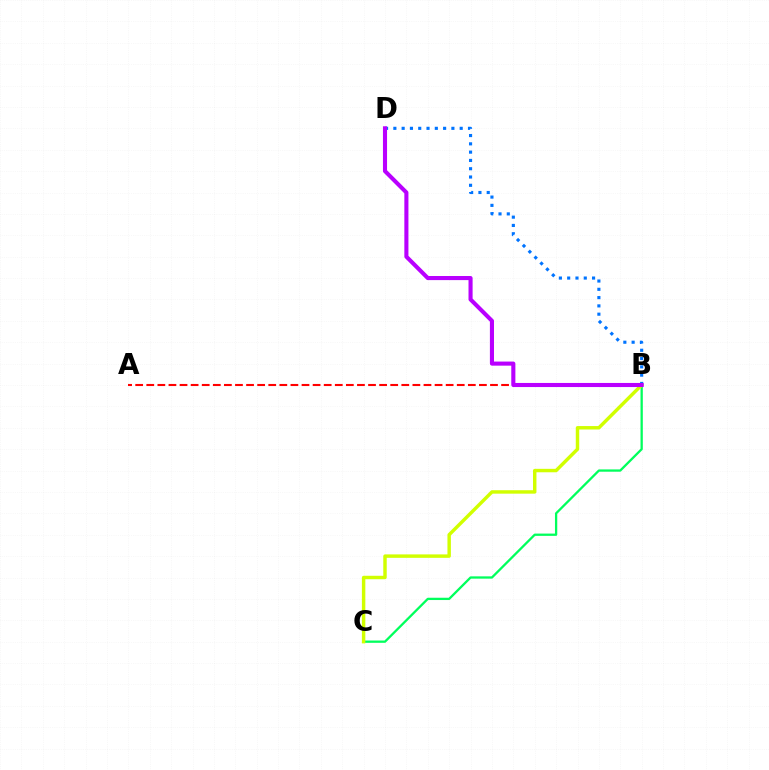{('B', 'C'): [{'color': '#00ff5c', 'line_style': 'solid', 'thickness': 1.65}, {'color': '#d1ff00', 'line_style': 'solid', 'thickness': 2.48}], ('A', 'B'): [{'color': '#ff0000', 'line_style': 'dashed', 'thickness': 1.51}], ('B', 'D'): [{'color': '#0074ff', 'line_style': 'dotted', 'thickness': 2.25}, {'color': '#b900ff', 'line_style': 'solid', 'thickness': 2.95}]}